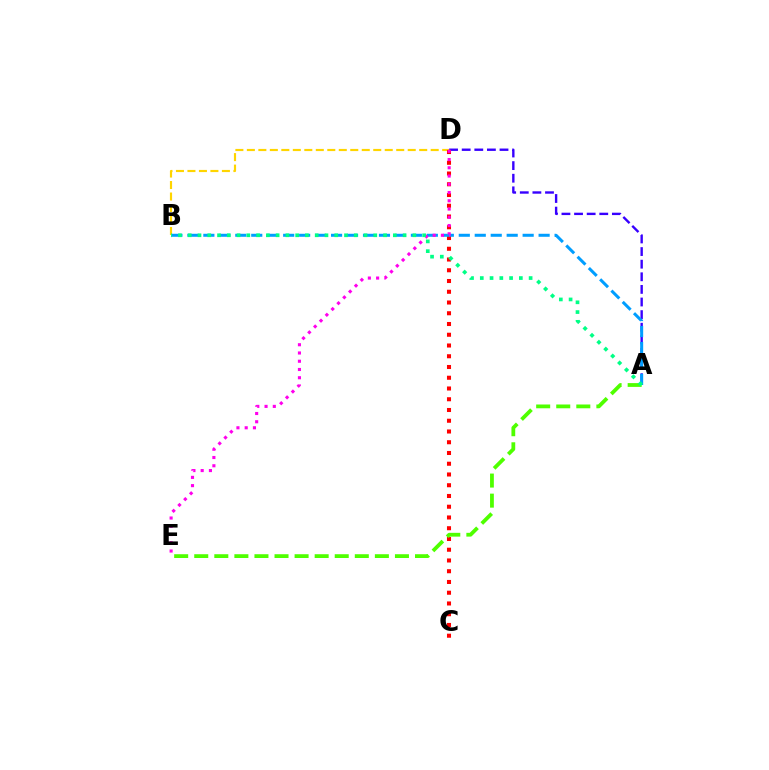{('A', 'D'): [{'color': '#3700ff', 'line_style': 'dashed', 'thickness': 1.71}], ('B', 'D'): [{'color': '#ffd500', 'line_style': 'dashed', 'thickness': 1.56}], ('C', 'D'): [{'color': '#ff0000', 'line_style': 'dotted', 'thickness': 2.92}], ('A', 'B'): [{'color': '#009eff', 'line_style': 'dashed', 'thickness': 2.17}, {'color': '#00ff86', 'line_style': 'dotted', 'thickness': 2.65}], ('D', 'E'): [{'color': '#ff00ed', 'line_style': 'dotted', 'thickness': 2.24}], ('A', 'E'): [{'color': '#4fff00', 'line_style': 'dashed', 'thickness': 2.73}]}